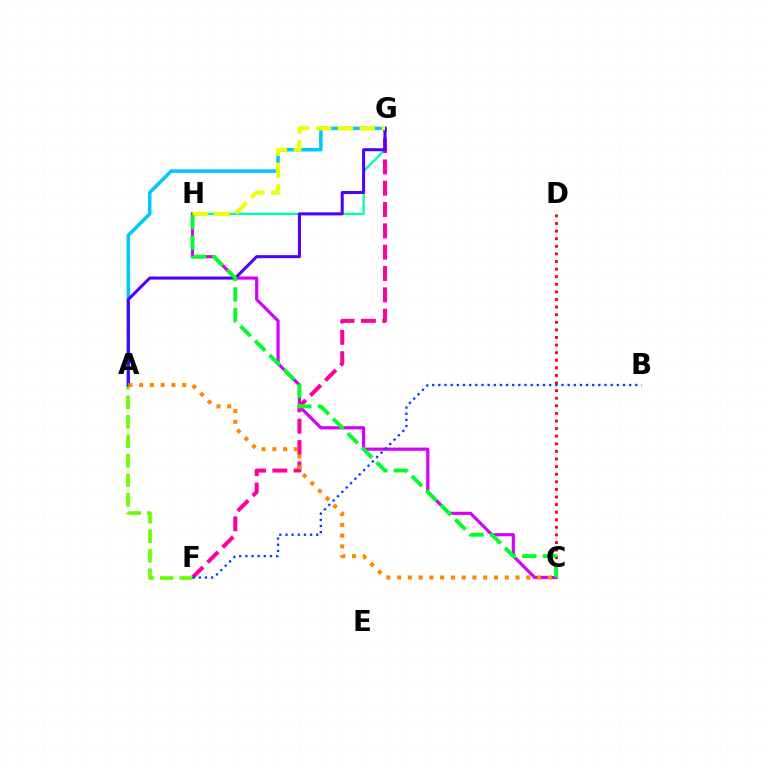{('G', 'H'): [{'color': '#00ffaf', 'line_style': 'solid', 'thickness': 1.66}, {'color': '#eeff00', 'line_style': 'dashed', 'thickness': 2.97}], ('C', 'H'): [{'color': '#d600ff', 'line_style': 'solid', 'thickness': 2.29}, {'color': '#00ff27', 'line_style': 'dashed', 'thickness': 2.78}], ('F', 'G'): [{'color': '#ff00a0', 'line_style': 'dashed', 'thickness': 2.9}], ('A', 'F'): [{'color': '#66ff00', 'line_style': 'dashed', 'thickness': 2.65}], ('A', 'G'): [{'color': '#00c7ff', 'line_style': 'solid', 'thickness': 2.54}, {'color': '#4f00ff', 'line_style': 'solid', 'thickness': 2.18}], ('C', 'D'): [{'color': '#ff0000', 'line_style': 'dotted', 'thickness': 2.06}], ('A', 'C'): [{'color': '#ff8800', 'line_style': 'dotted', 'thickness': 2.93}], ('B', 'F'): [{'color': '#003fff', 'line_style': 'dotted', 'thickness': 1.67}]}